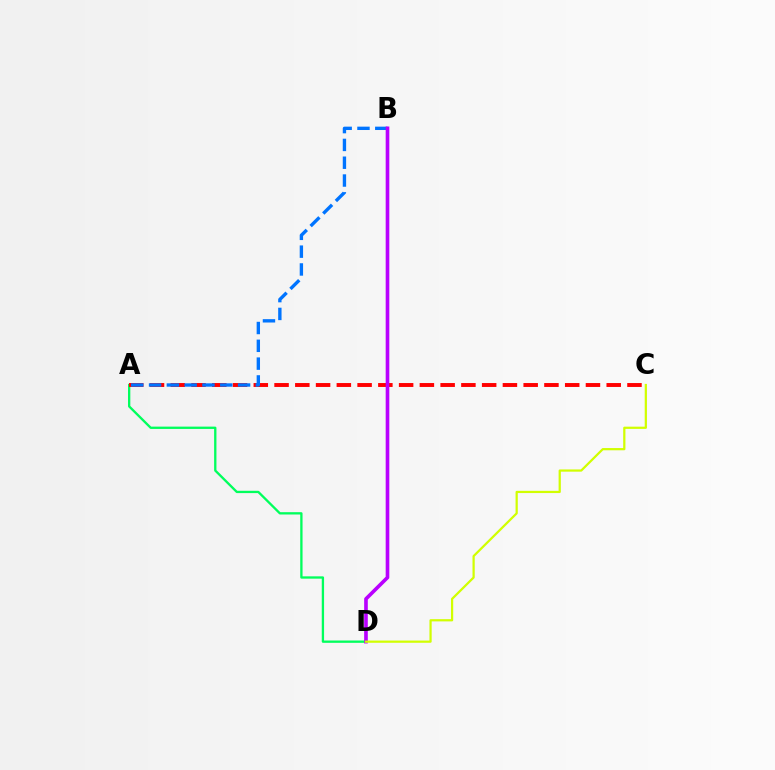{('A', 'D'): [{'color': '#00ff5c', 'line_style': 'solid', 'thickness': 1.67}], ('A', 'C'): [{'color': '#ff0000', 'line_style': 'dashed', 'thickness': 2.82}], ('A', 'B'): [{'color': '#0074ff', 'line_style': 'dashed', 'thickness': 2.42}], ('B', 'D'): [{'color': '#b900ff', 'line_style': 'solid', 'thickness': 2.61}], ('C', 'D'): [{'color': '#d1ff00', 'line_style': 'solid', 'thickness': 1.61}]}